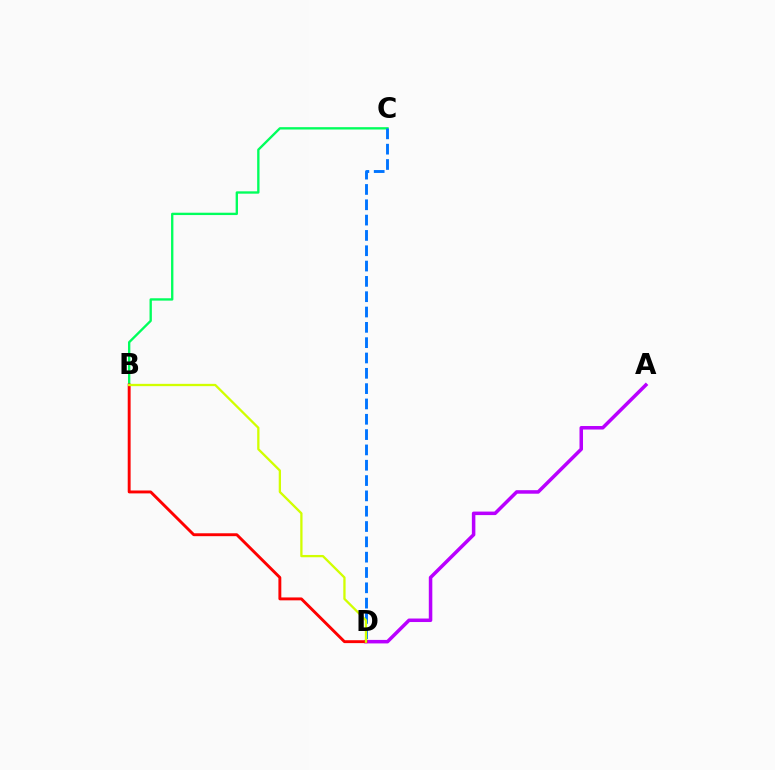{('B', 'C'): [{'color': '#00ff5c', 'line_style': 'solid', 'thickness': 1.69}], ('C', 'D'): [{'color': '#0074ff', 'line_style': 'dashed', 'thickness': 2.08}], ('A', 'D'): [{'color': '#b900ff', 'line_style': 'solid', 'thickness': 2.53}], ('B', 'D'): [{'color': '#ff0000', 'line_style': 'solid', 'thickness': 2.09}, {'color': '#d1ff00', 'line_style': 'solid', 'thickness': 1.65}]}